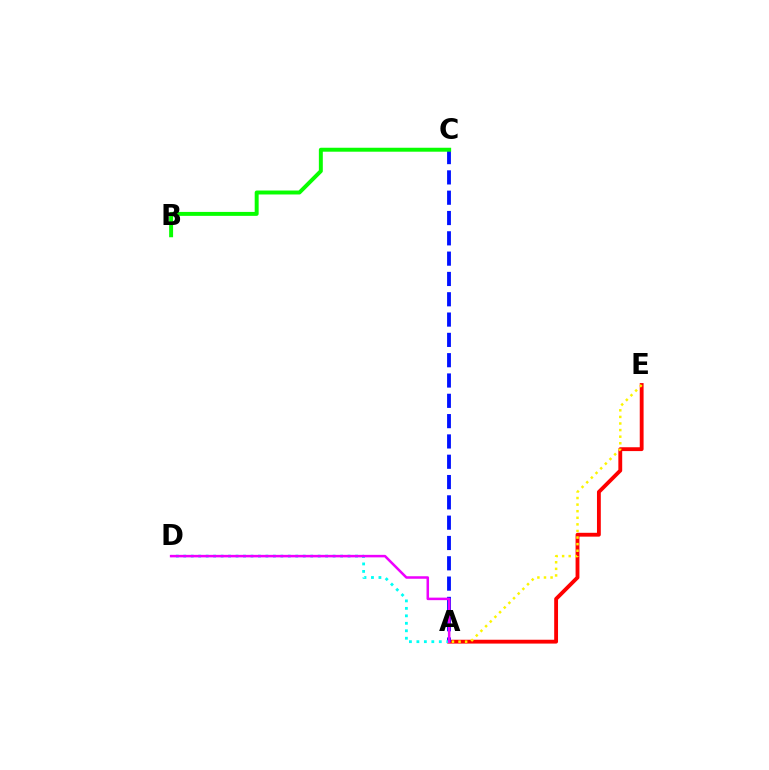{('A', 'E'): [{'color': '#ff0000', 'line_style': 'solid', 'thickness': 2.77}, {'color': '#fcf500', 'line_style': 'dotted', 'thickness': 1.79}], ('A', 'C'): [{'color': '#0010ff', 'line_style': 'dashed', 'thickness': 2.76}], ('A', 'D'): [{'color': '#00fff6', 'line_style': 'dotted', 'thickness': 2.03}, {'color': '#ee00ff', 'line_style': 'solid', 'thickness': 1.81}], ('B', 'C'): [{'color': '#08ff00', 'line_style': 'solid', 'thickness': 2.85}]}